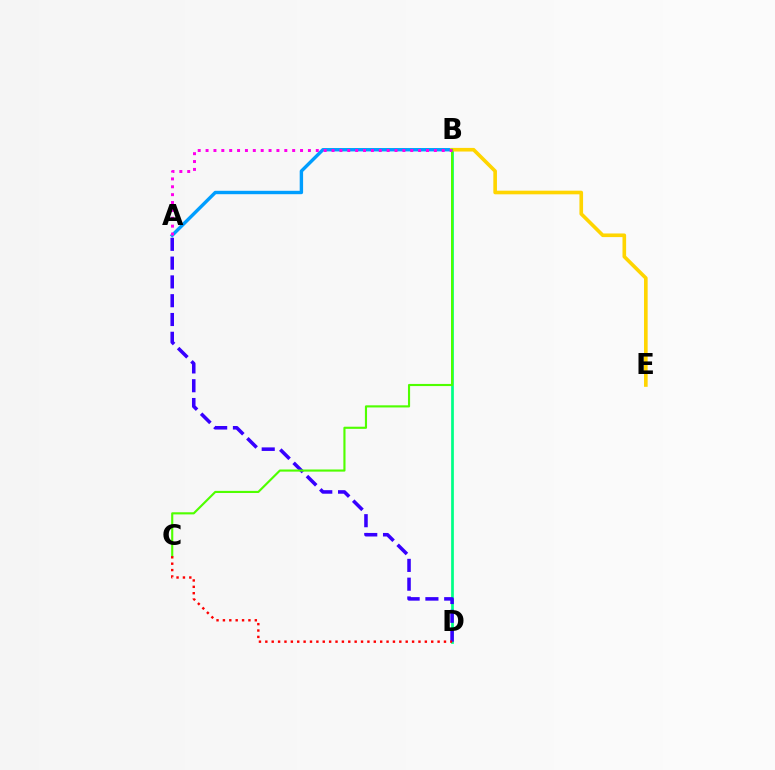{('B', 'D'): [{'color': '#00ff86', 'line_style': 'solid', 'thickness': 1.96}], ('A', 'B'): [{'color': '#009eff', 'line_style': 'solid', 'thickness': 2.45}, {'color': '#ff00ed', 'line_style': 'dotted', 'thickness': 2.14}], ('B', 'E'): [{'color': '#ffd500', 'line_style': 'solid', 'thickness': 2.61}], ('A', 'D'): [{'color': '#3700ff', 'line_style': 'dashed', 'thickness': 2.55}], ('B', 'C'): [{'color': '#4fff00', 'line_style': 'solid', 'thickness': 1.54}], ('C', 'D'): [{'color': '#ff0000', 'line_style': 'dotted', 'thickness': 1.73}]}